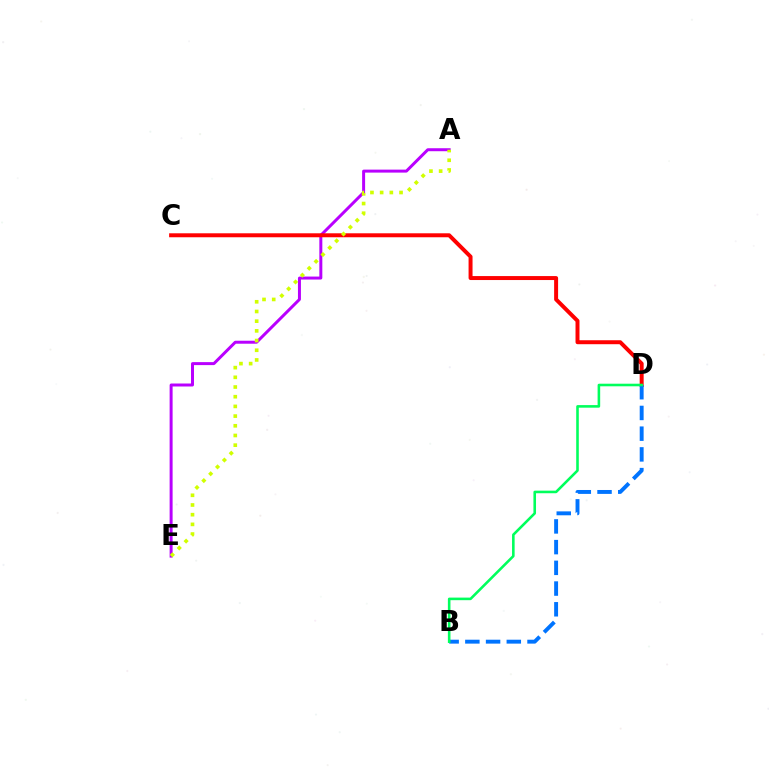{('A', 'E'): [{'color': '#b900ff', 'line_style': 'solid', 'thickness': 2.15}, {'color': '#d1ff00', 'line_style': 'dotted', 'thickness': 2.63}], ('C', 'D'): [{'color': '#ff0000', 'line_style': 'solid', 'thickness': 2.86}], ('B', 'D'): [{'color': '#0074ff', 'line_style': 'dashed', 'thickness': 2.81}, {'color': '#00ff5c', 'line_style': 'solid', 'thickness': 1.86}]}